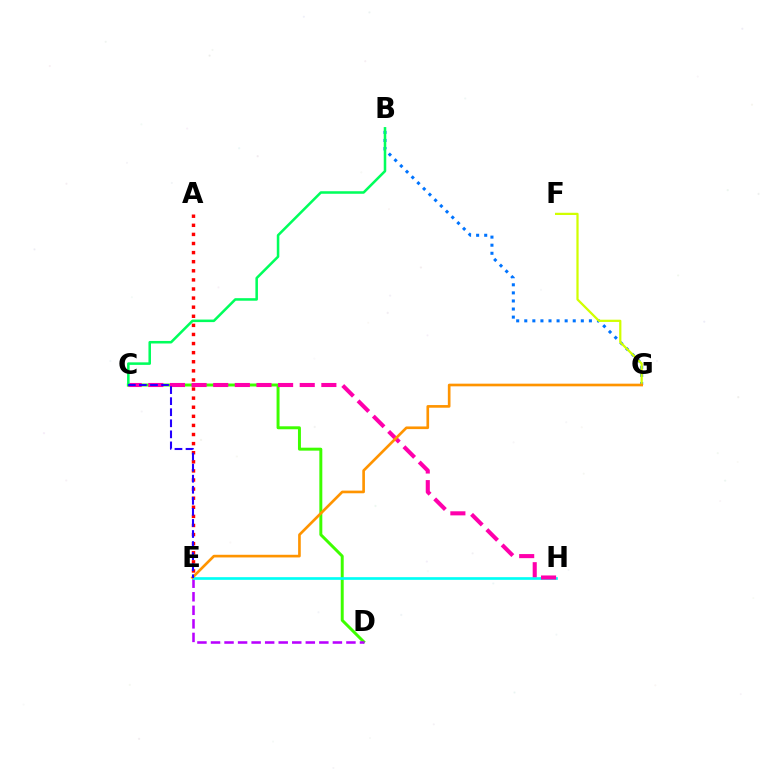{('B', 'G'): [{'color': '#0074ff', 'line_style': 'dotted', 'thickness': 2.19}], ('C', 'D'): [{'color': '#3dff00', 'line_style': 'solid', 'thickness': 2.13}], ('D', 'E'): [{'color': '#b900ff', 'line_style': 'dashed', 'thickness': 1.84}], ('A', 'E'): [{'color': '#ff0000', 'line_style': 'dotted', 'thickness': 2.47}], ('E', 'H'): [{'color': '#00fff6', 'line_style': 'solid', 'thickness': 1.92}], ('C', 'H'): [{'color': '#ff00ac', 'line_style': 'dashed', 'thickness': 2.94}], ('B', 'C'): [{'color': '#00ff5c', 'line_style': 'solid', 'thickness': 1.83}], ('F', 'G'): [{'color': '#d1ff00', 'line_style': 'solid', 'thickness': 1.61}], ('E', 'G'): [{'color': '#ff9400', 'line_style': 'solid', 'thickness': 1.91}], ('C', 'E'): [{'color': '#2500ff', 'line_style': 'dashed', 'thickness': 1.5}]}